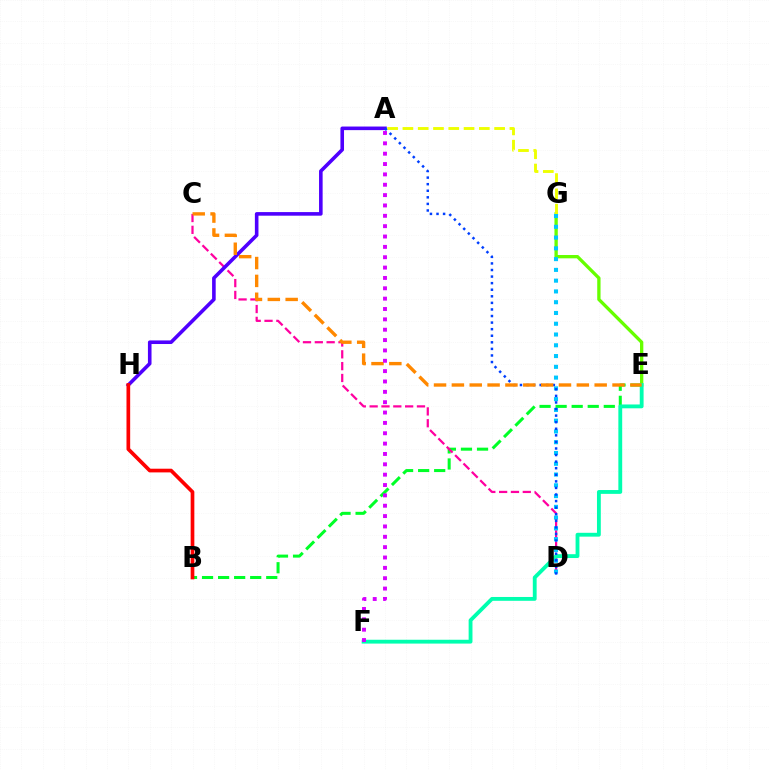{('B', 'E'): [{'color': '#00ff27', 'line_style': 'dashed', 'thickness': 2.18}], ('E', 'G'): [{'color': '#66ff00', 'line_style': 'solid', 'thickness': 2.39}], ('C', 'D'): [{'color': '#ff00a0', 'line_style': 'dashed', 'thickness': 1.61}], ('A', 'G'): [{'color': '#eeff00', 'line_style': 'dashed', 'thickness': 2.08}], ('E', 'F'): [{'color': '#00ffaf', 'line_style': 'solid', 'thickness': 2.76}], ('D', 'G'): [{'color': '#00c7ff', 'line_style': 'dotted', 'thickness': 2.93}], ('A', 'H'): [{'color': '#4f00ff', 'line_style': 'solid', 'thickness': 2.59}], ('A', 'D'): [{'color': '#003fff', 'line_style': 'dotted', 'thickness': 1.79}], ('B', 'H'): [{'color': '#ff0000', 'line_style': 'solid', 'thickness': 2.65}], ('C', 'E'): [{'color': '#ff8800', 'line_style': 'dashed', 'thickness': 2.42}], ('A', 'F'): [{'color': '#d600ff', 'line_style': 'dotted', 'thickness': 2.81}]}